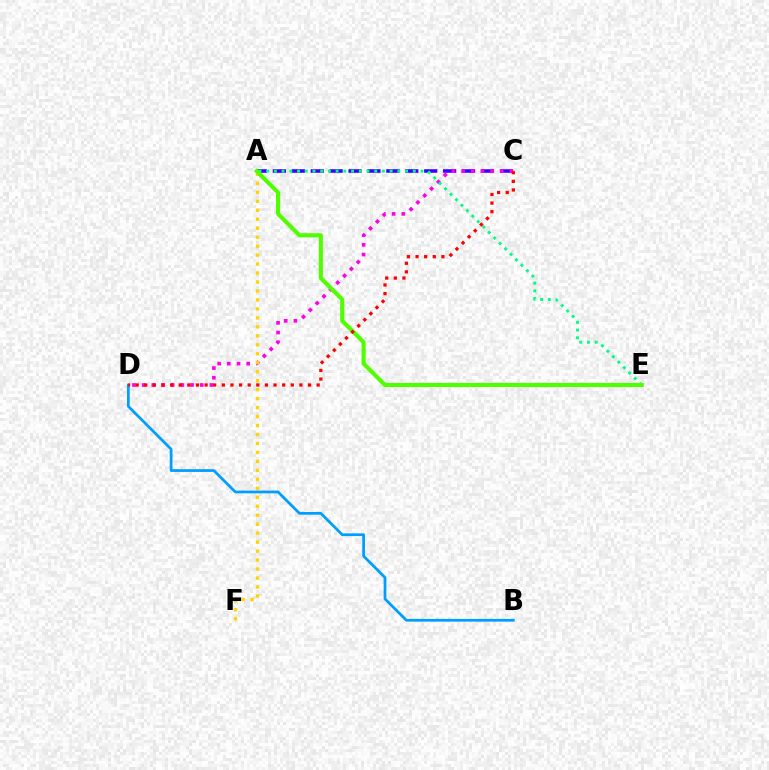{('A', 'C'): [{'color': '#3700ff', 'line_style': 'dashed', 'thickness': 2.57}], ('C', 'D'): [{'color': '#ff00ed', 'line_style': 'dotted', 'thickness': 2.63}, {'color': '#ff0000', 'line_style': 'dotted', 'thickness': 2.34}], ('A', 'E'): [{'color': '#00ff86', 'line_style': 'dotted', 'thickness': 2.1}, {'color': '#4fff00', 'line_style': 'solid', 'thickness': 2.94}], ('B', 'D'): [{'color': '#009eff', 'line_style': 'solid', 'thickness': 1.98}], ('A', 'F'): [{'color': '#ffd500', 'line_style': 'dotted', 'thickness': 2.44}]}